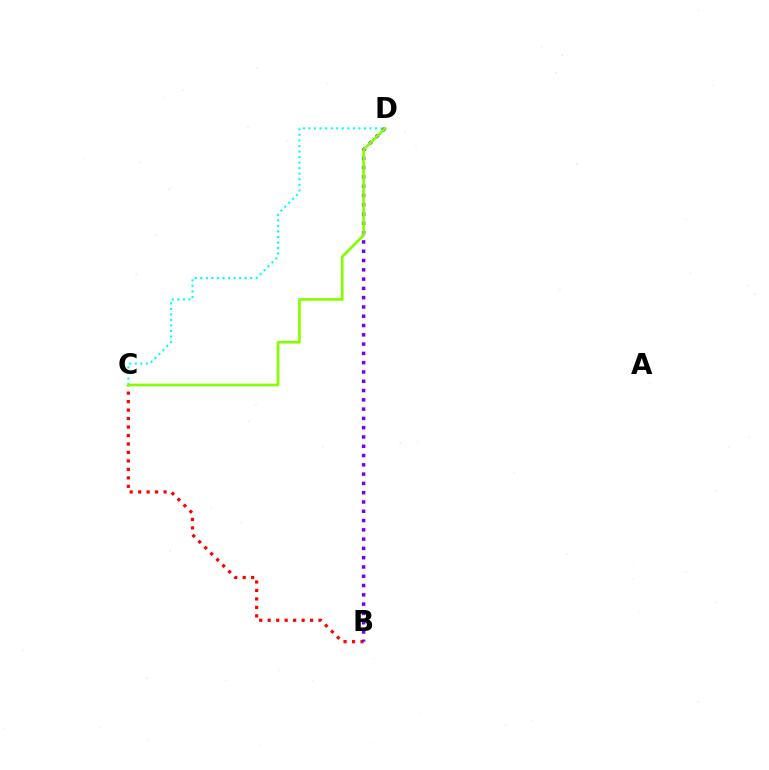{('C', 'D'): [{'color': '#00fff6', 'line_style': 'dotted', 'thickness': 1.51}, {'color': '#84ff00', 'line_style': 'solid', 'thickness': 1.94}], ('B', 'C'): [{'color': '#ff0000', 'line_style': 'dotted', 'thickness': 2.3}], ('B', 'D'): [{'color': '#7200ff', 'line_style': 'dotted', 'thickness': 2.52}]}